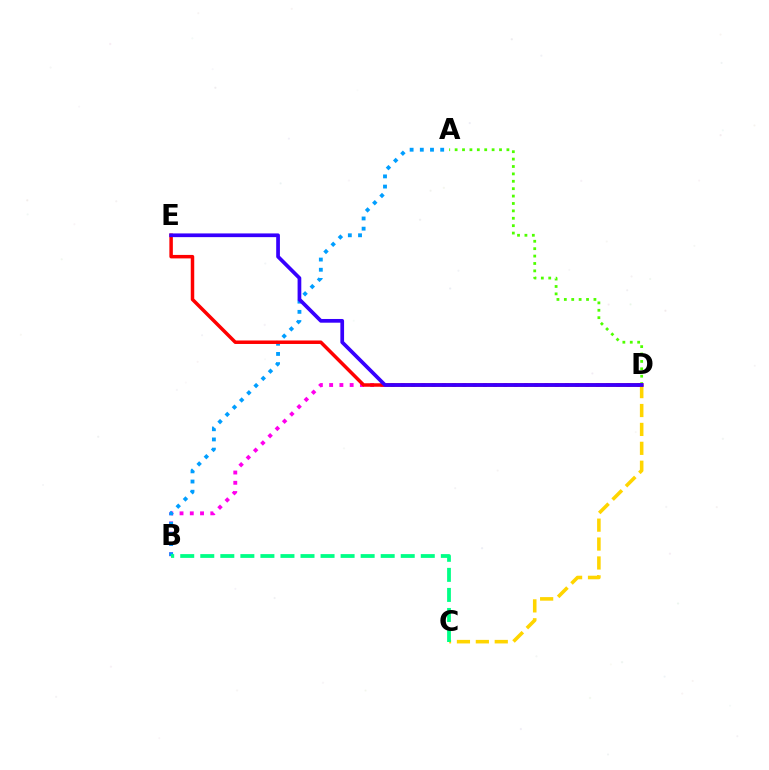{('A', 'D'): [{'color': '#4fff00', 'line_style': 'dotted', 'thickness': 2.01}], ('B', 'D'): [{'color': '#ff00ed', 'line_style': 'dotted', 'thickness': 2.79}], ('A', 'B'): [{'color': '#009eff', 'line_style': 'dotted', 'thickness': 2.77}], ('C', 'D'): [{'color': '#ffd500', 'line_style': 'dashed', 'thickness': 2.57}], ('D', 'E'): [{'color': '#ff0000', 'line_style': 'solid', 'thickness': 2.51}, {'color': '#3700ff', 'line_style': 'solid', 'thickness': 2.67}], ('B', 'C'): [{'color': '#00ff86', 'line_style': 'dashed', 'thickness': 2.72}]}